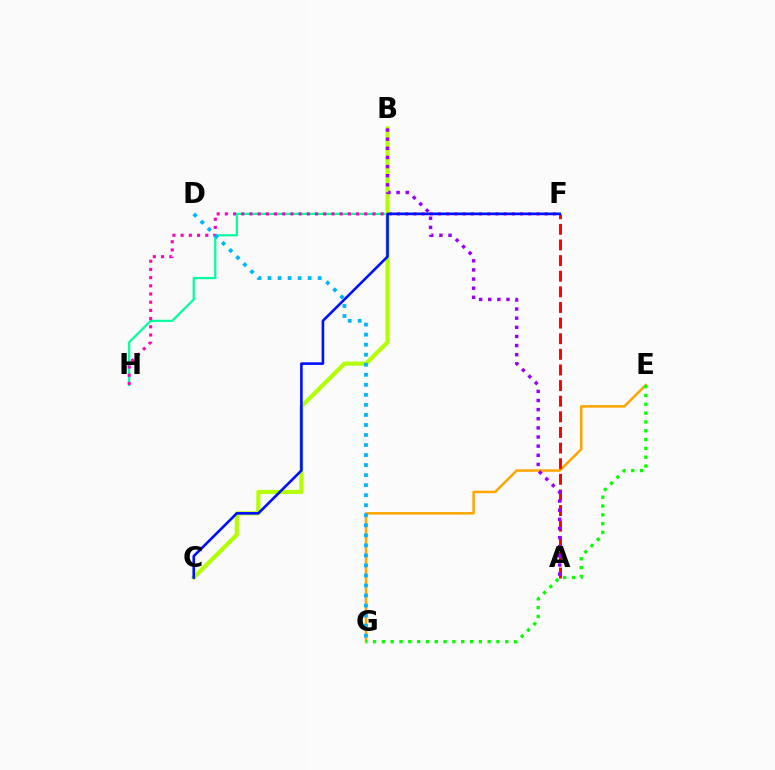{('E', 'G'): [{'color': '#ffa500', 'line_style': 'solid', 'thickness': 1.81}, {'color': '#08ff00', 'line_style': 'dotted', 'thickness': 2.4}], ('A', 'F'): [{'color': '#ff0000', 'line_style': 'dashed', 'thickness': 2.12}], ('F', 'H'): [{'color': '#00ff9d', 'line_style': 'solid', 'thickness': 1.6}, {'color': '#ff00bd', 'line_style': 'dotted', 'thickness': 2.23}], ('B', 'C'): [{'color': '#b3ff00', 'line_style': 'solid', 'thickness': 2.97}], ('A', 'B'): [{'color': '#9b00ff', 'line_style': 'dotted', 'thickness': 2.48}], ('C', 'F'): [{'color': '#0010ff', 'line_style': 'solid', 'thickness': 1.89}], ('D', 'G'): [{'color': '#00b5ff', 'line_style': 'dotted', 'thickness': 2.73}]}